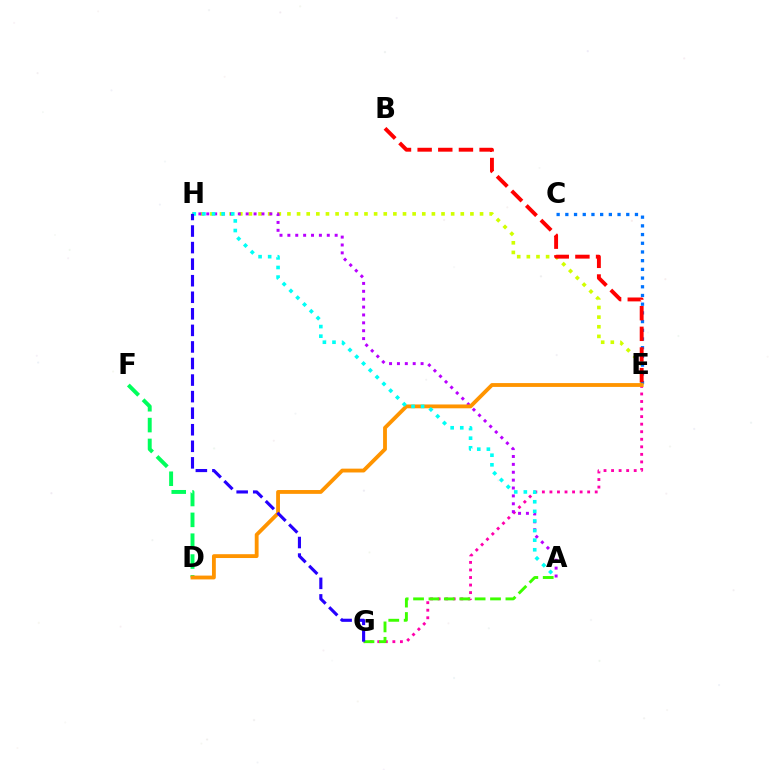{('E', 'H'): [{'color': '#d1ff00', 'line_style': 'dotted', 'thickness': 2.62}], ('E', 'G'): [{'color': '#ff00ac', 'line_style': 'dotted', 'thickness': 2.05}], ('D', 'F'): [{'color': '#00ff5c', 'line_style': 'dashed', 'thickness': 2.83}], ('C', 'E'): [{'color': '#0074ff', 'line_style': 'dotted', 'thickness': 2.36}], ('A', 'H'): [{'color': '#b900ff', 'line_style': 'dotted', 'thickness': 2.14}, {'color': '#00fff6', 'line_style': 'dotted', 'thickness': 2.61}], ('A', 'G'): [{'color': '#3dff00', 'line_style': 'dashed', 'thickness': 2.09}], ('B', 'E'): [{'color': '#ff0000', 'line_style': 'dashed', 'thickness': 2.81}], ('D', 'E'): [{'color': '#ff9400', 'line_style': 'solid', 'thickness': 2.76}], ('G', 'H'): [{'color': '#2500ff', 'line_style': 'dashed', 'thickness': 2.25}]}